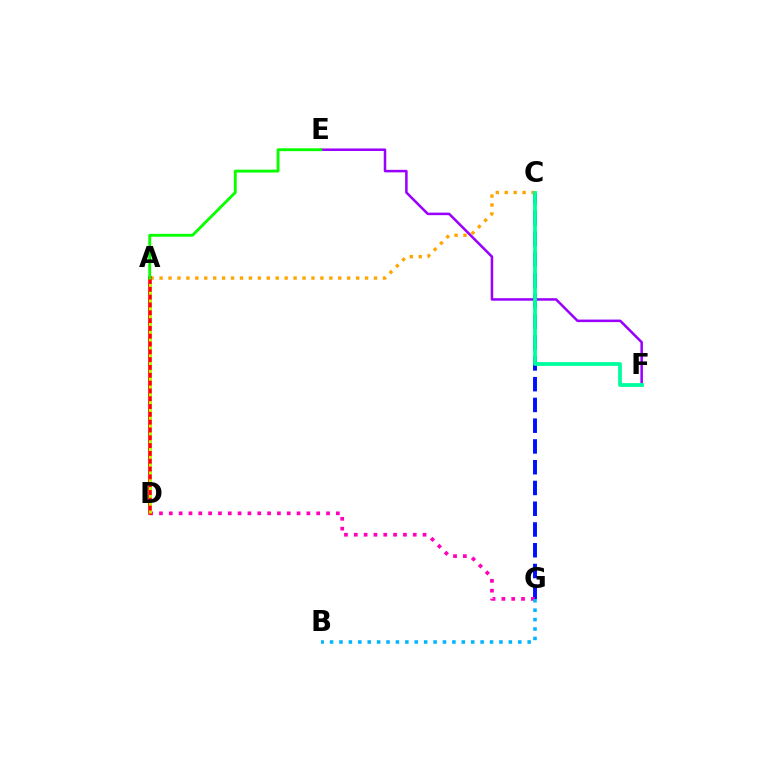{('E', 'F'): [{'color': '#9b00ff', 'line_style': 'solid', 'thickness': 1.82}], ('A', 'C'): [{'color': '#ffa500', 'line_style': 'dotted', 'thickness': 2.43}], ('C', 'G'): [{'color': '#0010ff', 'line_style': 'dashed', 'thickness': 2.82}], ('D', 'G'): [{'color': '#ff00bd', 'line_style': 'dotted', 'thickness': 2.67}], ('A', 'D'): [{'color': '#ff0000', 'line_style': 'solid', 'thickness': 2.61}, {'color': '#b3ff00', 'line_style': 'dotted', 'thickness': 2.12}], ('C', 'F'): [{'color': '#00ff9d', 'line_style': 'solid', 'thickness': 2.73}], ('A', 'E'): [{'color': '#08ff00', 'line_style': 'solid', 'thickness': 2.06}], ('B', 'G'): [{'color': '#00b5ff', 'line_style': 'dotted', 'thickness': 2.56}]}